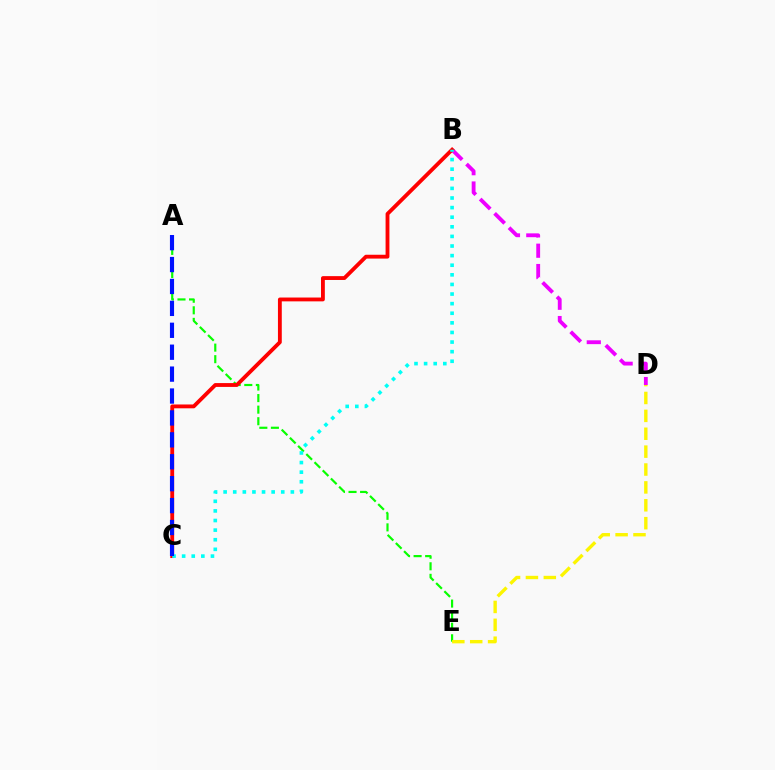{('B', 'D'): [{'color': '#ee00ff', 'line_style': 'dashed', 'thickness': 2.76}], ('A', 'E'): [{'color': '#08ff00', 'line_style': 'dashed', 'thickness': 1.57}], ('B', 'C'): [{'color': '#ff0000', 'line_style': 'solid', 'thickness': 2.76}, {'color': '#00fff6', 'line_style': 'dotted', 'thickness': 2.61}], ('A', 'C'): [{'color': '#0010ff', 'line_style': 'dashed', 'thickness': 2.98}], ('D', 'E'): [{'color': '#fcf500', 'line_style': 'dashed', 'thickness': 2.43}]}